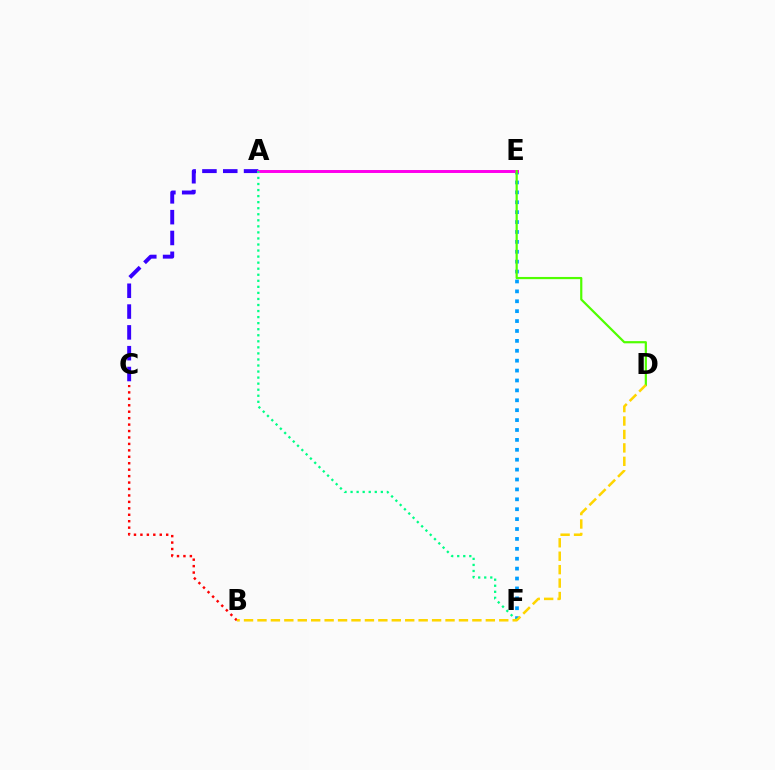{('A', 'C'): [{'color': '#3700ff', 'line_style': 'dashed', 'thickness': 2.83}], ('B', 'C'): [{'color': '#ff0000', 'line_style': 'dotted', 'thickness': 1.75}], ('E', 'F'): [{'color': '#009eff', 'line_style': 'dotted', 'thickness': 2.69}], ('A', 'E'): [{'color': '#ff00ed', 'line_style': 'solid', 'thickness': 2.13}], ('D', 'E'): [{'color': '#4fff00', 'line_style': 'solid', 'thickness': 1.59}], ('A', 'F'): [{'color': '#00ff86', 'line_style': 'dotted', 'thickness': 1.64}], ('B', 'D'): [{'color': '#ffd500', 'line_style': 'dashed', 'thickness': 1.82}]}